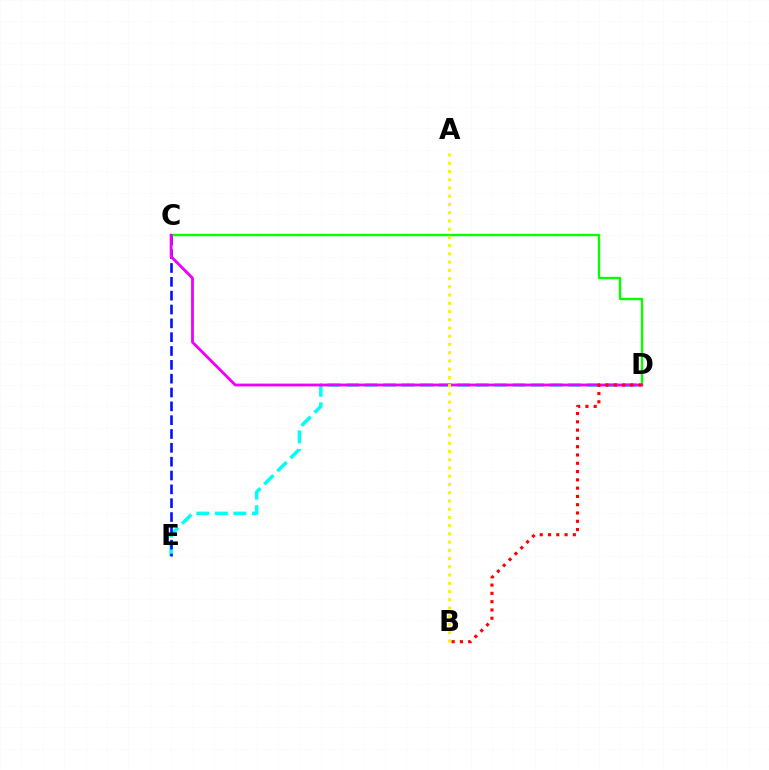{('D', 'E'): [{'color': '#00fff6', 'line_style': 'dashed', 'thickness': 2.51}], ('C', 'E'): [{'color': '#0010ff', 'line_style': 'dashed', 'thickness': 1.88}], ('C', 'D'): [{'color': '#08ff00', 'line_style': 'solid', 'thickness': 1.69}, {'color': '#ee00ff', 'line_style': 'solid', 'thickness': 2.03}], ('B', 'D'): [{'color': '#ff0000', 'line_style': 'dotted', 'thickness': 2.25}], ('A', 'B'): [{'color': '#fcf500', 'line_style': 'dotted', 'thickness': 2.24}]}